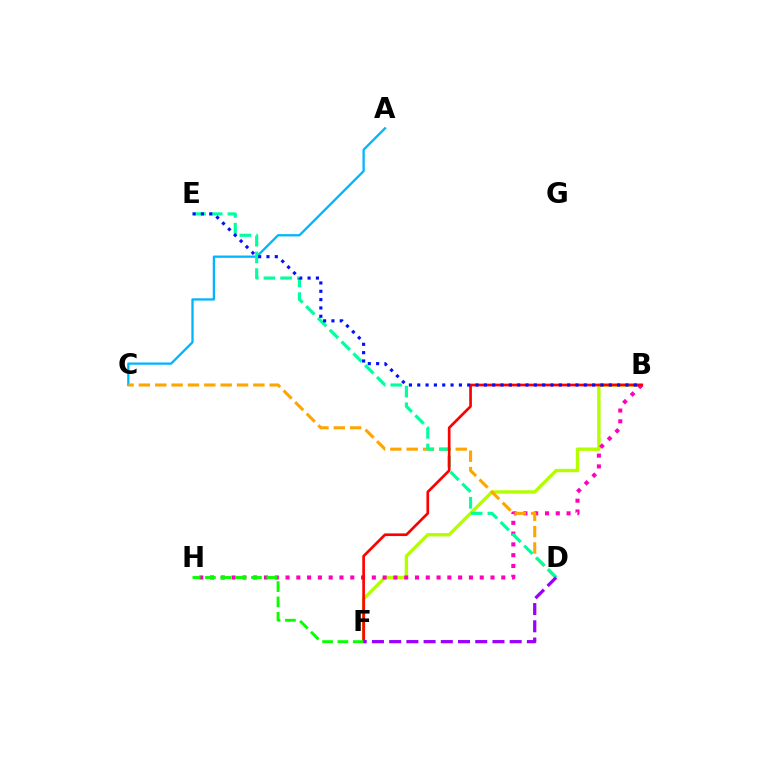{('B', 'F'): [{'color': '#b3ff00', 'line_style': 'solid', 'thickness': 2.44}, {'color': '#ff0000', 'line_style': 'solid', 'thickness': 1.93}], ('B', 'H'): [{'color': '#ff00bd', 'line_style': 'dotted', 'thickness': 2.93}], ('A', 'C'): [{'color': '#00b5ff', 'line_style': 'solid', 'thickness': 1.65}], ('C', 'D'): [{'color': '#ffa500', 'line_style': 'dashed', 'thickness': 2.22}], ('D', 'E'): [{'color': '#00ff9d', 'line_style': 'dashed', 'thickness': 2.27}], ('F', 'H'): [{'color': '#08ff00', 'line_style': 'dashed', 'thickness': 2.08}], ('B', 'E'): [{'color': '#0010ff', 'line_style': 'dotted', 'thickness': 2.26}], ('D', 'F'): [{'color': '#9b00ff', 'line_style': 'dashed', 'thickness': 2.34}]}